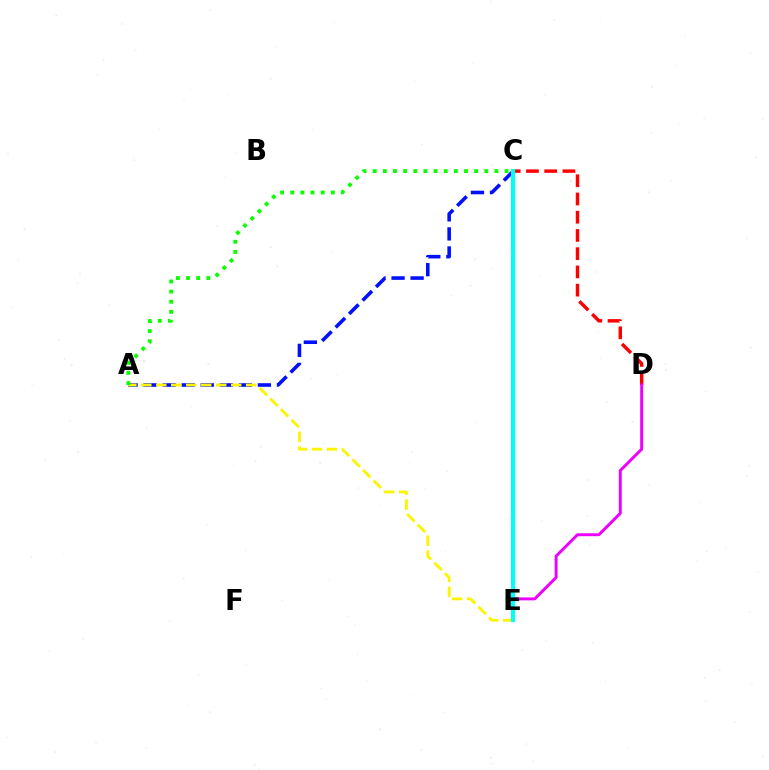{('C', 'D'): [{'color': '#ff0000', 'line_style': 'dashed', 'thickness': 2.48}], ('A', 'C'): [{'color': '#0010ff', 'line_style': 'dashed', 'thickness': 2.59}, {'color': '#08ff00', 'line_style': 'dotted', 'thickness': 2.76}], ('D', 'E'): [{'color': '#ee00ff', 'line_style': 'solid', 'thickness': 2.12}], ('A', 'E'): [{'color': '#fcf500', 'line_style': 'dashed', 'thickness': 2.04}], ('C', 'E'): [{'color': '#00fff6', 'line_style': 'solid', 'thickness': 2.98}]}